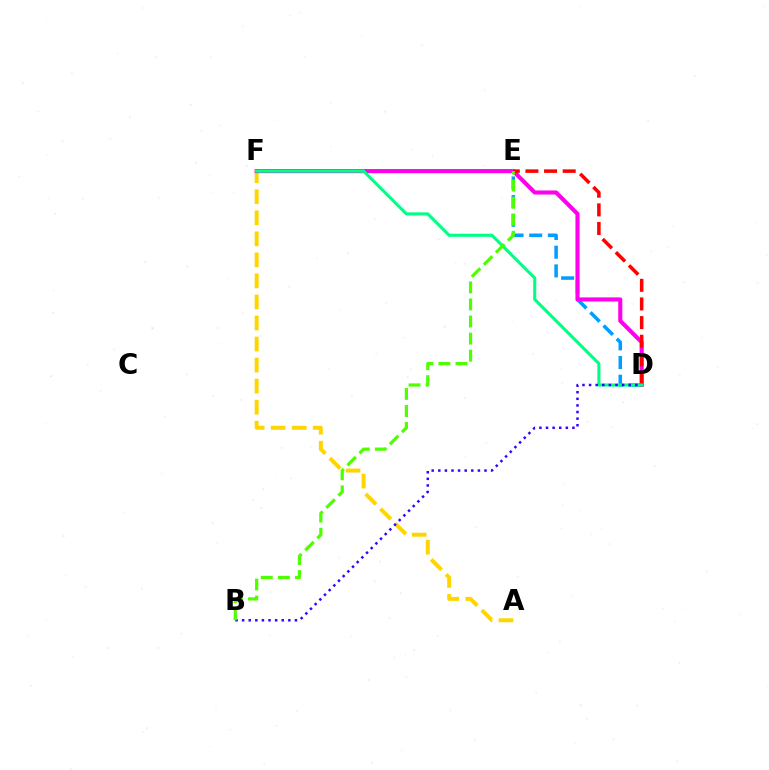{('A', 'F'): [{'color': '#ffd500', 'line_style': 'dashed', 'thickness': 2.86}], ('D', 'E'): [{'color': '#009eff', 'line_style': 'dashed', 'thickness': 2.54}, {'color': '#ff0000', 'line_style': 'dashed', 'thickness': 2.53}], ('D', 'F'): [{'color': '#ff00ed', 'line_style': 'solid', 'thickness': 2.95}, {'color': '#00ff86', 'line_style': 'solid', 'thickness': 2.23}], ('B', 'D'): [{'color': '#3700ff', 'line_style': 'dotted', 'thickness': 1.79}], ('B', 'E'): [{'color': '#4fff00', 'line_style': 'dashed', 'thickness': 2.32}]}